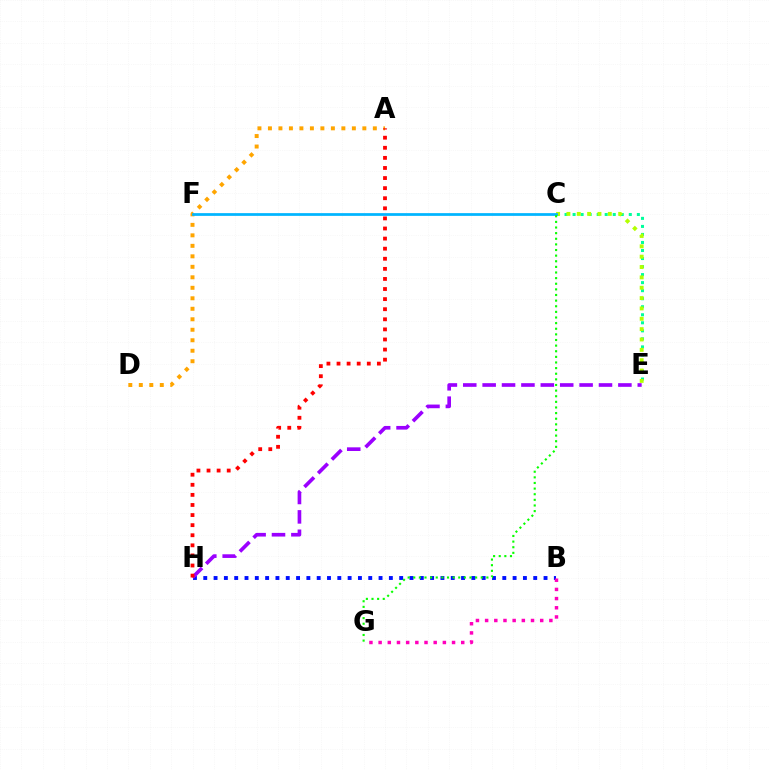{('B', 'H'): [{'color': '#0010ff', 'line_style': 'dotted', 'thickness': 2.8}], ('A', 'D'): [{'color': '#ffa500', 'line_style': 'dotted', 'thickness': 2.85}], ('E', 'H'): [{'color': '#9b00ff', 'line_style': 'dashed', 'thickness': 2.63}], ('C', 'E'): [{'color': '#00ff9d', 'line_style': 'dotted', 'thickness': 2.18}, {'color': '#b3ff00', 'line_style': 'dotted', 'thickness': 2.81}], ('C', 'F'): [{'color': '#00b5ff', 'line_style': 'solid', 'thickness': 1.97}], ('B', 'G'): [{'color': '#ff00bd', 'line_style': 'dotted', 'thickness': 2.49}], ('C', 'G'): [{'color': '#08ff00', 'line_style': 'dotted', 'thickness': 1.53}], ('A', 'H'): [{'color': '#ff0000', 'line_style': 'dotted', 'thickness': 2.74}]}